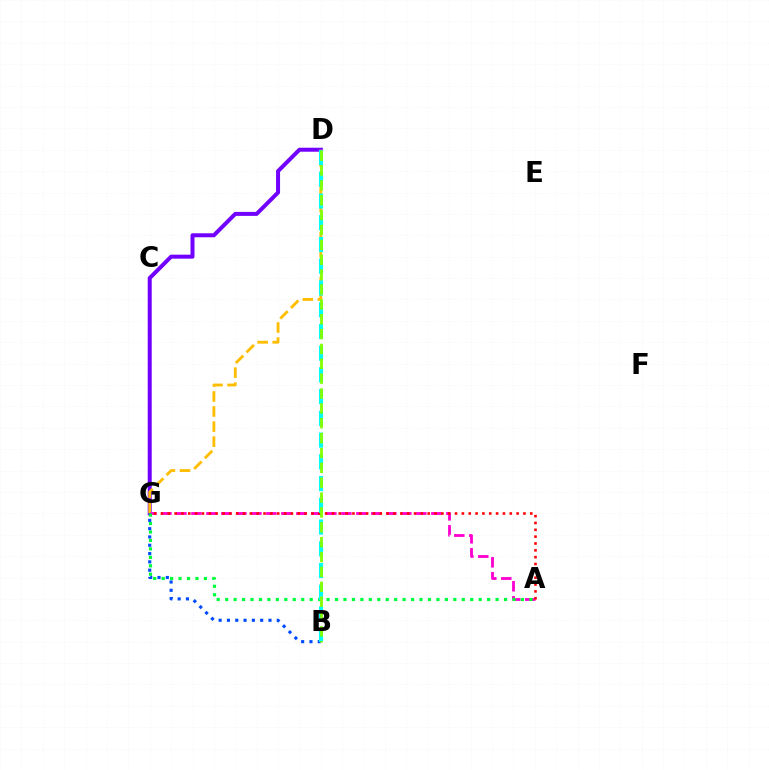{('D', 'G'): [{'color': '#7200ff', 'line_style': 'solid', 'thickness': 2.88}, {'color': '#ffbd00', 'line_style': 'dashed', 'thickness': 2.05}], ('A', 'G'): [{'color': '#ff00cf', 'line_style': 'dashed', 'thickness': 2.04}, {'color': '#ff0000', 'line_style': 'dotted', 'thickness': 1.86}, {'color': '#00ff39', 'line_style': 'dotted', 'thickness': 2.3}], ('B', 'G'): [{'color': '#004bff', 'line_style': 'dotted', 'thickness': 2.26}], ('B', 'D'): [{'color': '#00fff6', 'line_style': 'dashed', 'thickness': 2.95}, {'color': '#84ff00', 'line_style': 'dashed', 'thickness': 2.02}]}